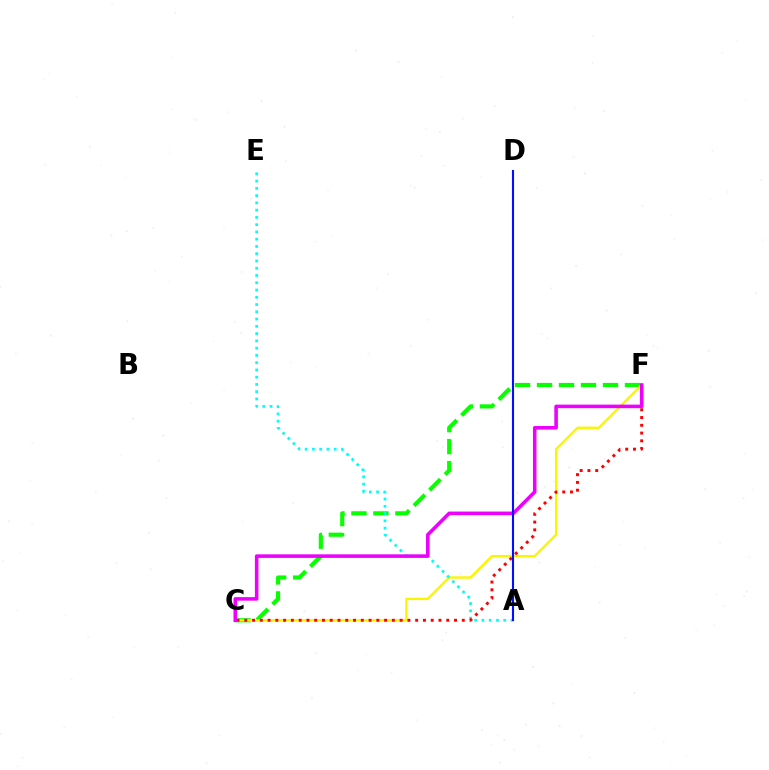{('C', 'F'): [{'color': '#08ff00', 'line_style': 'dashed', 'thickness': 2.99}, {'color': '#fcf500', 'line_style': 'solid', 'thickness': 1.7}, {'color': '#ff0000', 'line_style': 'dotted', 'thickness': 2.11}, {'color': '#ee00ff', 'line_style': 'solid', 'thickness': 2.57}], ('A', 'E'): [{'color': '#00fff6', 'line_style': 'dotted', 'thickness': 1.97}], ('A', 'D'): [{'color': '#0010ff', 'line_style': 'solid', 'thickness': 1.51}]}